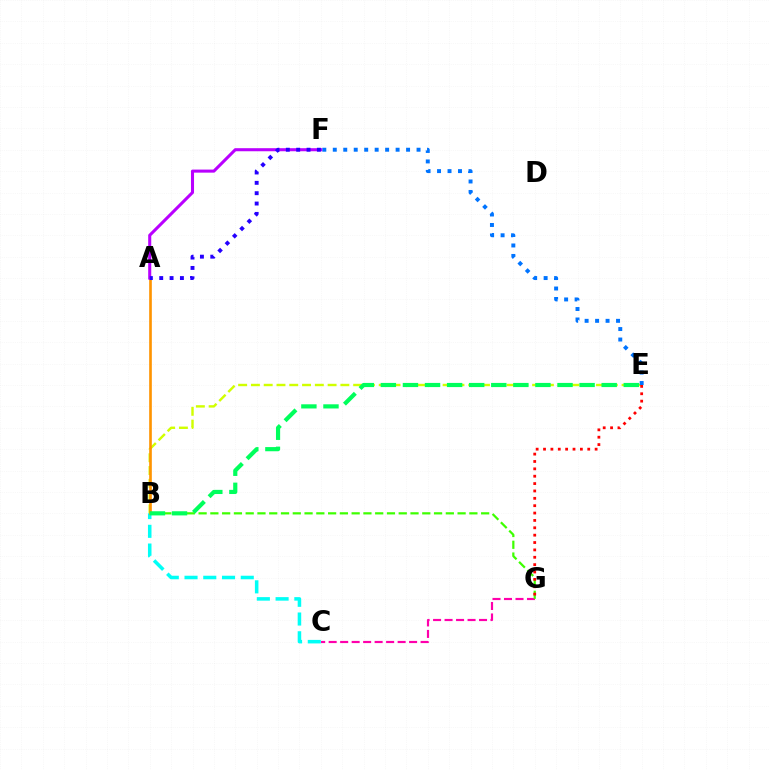{('B', 'E'): [{'color': '#d1ff00', 'line_style': 'dashed', 'thickness': 1.74}, {'color': '#00ff5c', 'line_style': 'dashed', 'thickness': 3.0}], ('C', 'G'): [{'color': '#ff00ac', 'line_style': 'dashed', 'thickness': 1.56}], ('B', 'G'): [{'color': '#3dff00', 'line_style': 'dashed', 'thickness': 1.6}], ('B', 'C'): [{'color': '#00fff6', 'line_style': 'dashed', 'thickness': 2.55}], ('A', 'B'): [{'color': '#ff9400', 'line_style': 'solid', 'thickness': 1.9}], ('A', 'F'): [{'color': '#b900ff', 'line_style': 'solid', 'thickness': 2.2}, {'color': '#2500ff', 'line_style': 'dotted', 'thickness': 2.81}], ('E', 'F'): [{'color': '#0074ff', 'line_style': 'dotted', 'thickness': 2.84}], ('E', 'G'): [{'color': '#ff0000', 'line_style': 'dotted', 'thickness': 2.0}]}